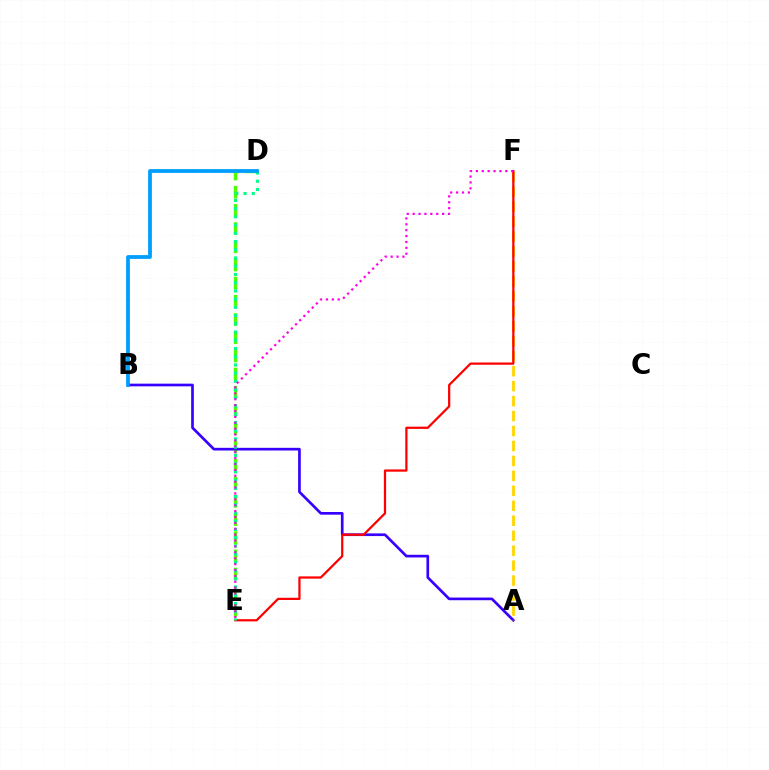{('D', 'E'): [{'color': '#4fff00', 'line_style': 'dashed', 'thickness': 2.47}, {'color': '#00ff86', 'line_style': 'dotted', 'thickness': 2.23}], ('A', 'B'): [{'color': '#3700ff', 'line_style': 'solid', 'thickness': 1.93}], ('A', 'F'): [{'color': '#ffd500', 'line_style': 'dashed', 'thickness': 2.03}], ('E', 'F'): [{'color': '#ff0000', 'line_style': 'solid', 'thickness': 1.61}, {'color': '#ff00ed', 'line_style': 'dotted', 'thickness': 1.6}], ('B', 'D'): [{'color': '#009eff', 'line_style': 'solid', 'thickness': 2.72}]}